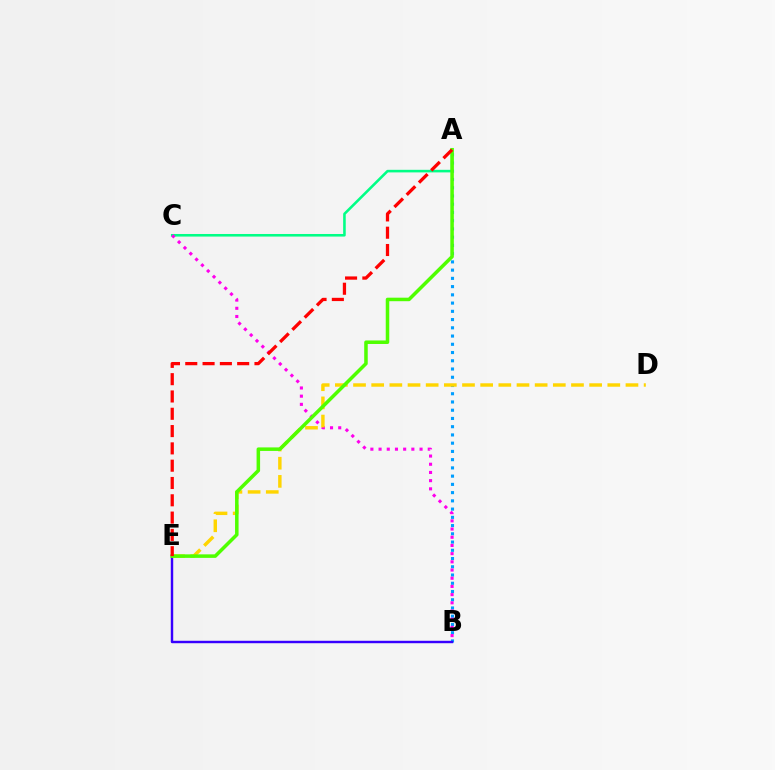{('A', 'B'): [{'color': '#009eff', 'line_style': 'dotted', 'thickness': 2.24}], ('A', 'C'): [{'color': '#00ff86', 'line_style': 'solid', 'thickness': 1.86}], ('B', 'C'): [{'color': '#ff00ed', 'line_style': 'dotted', 'thickness': 2.23}], ('B', 'E'): [{'color': '#3700ff', 'line_style': 'solid', 'thickness': 1.75}], ('D', 'E'): [{'color': '#ffd500', 'line_style': 'dashed', 'thickness': 2.47}], ('A', 'E'): [{'color': '#4fff00', 'line_style': 'solid', 'thickness': 2.53}, {'color': '#ff0000', 'line_style': 'dashed', 'thickness': 2.35}]}